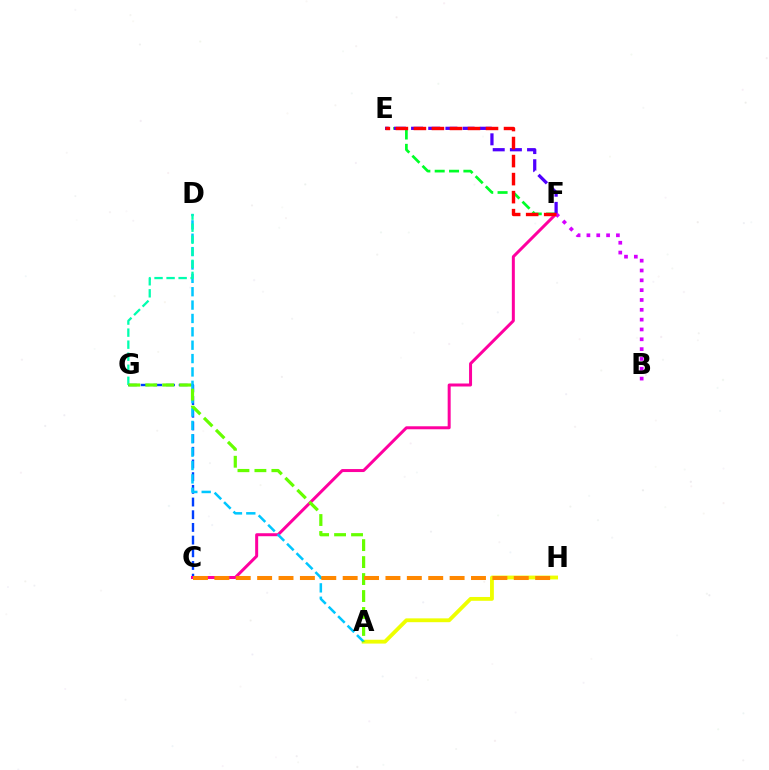{('C', 'G'): [{'color': '#003fff', 'line_style': 'dashed', 'thickness': 1.72}], ('A', 'H'): [{'color': '#eeff00', 'line_style': 'solid', 'thickness': 2.76}], ('C', 'F'): [{'color': '#ff00a0', 'line_style': 'solid', 'thickness': 2.16}], ('E', 'F'): [{'color': '#00ff27', 'line_style': 'dashed', 'thickness': 1.95}, {'color': '#4f00ff', 'line_style': 'dashed', 'thickness': 2.33}, {'color': '#ff0000', 'line_style': 'dashed', 'thickness': 2.45}], ('A', 'D'): [{'color': '#00c7ff', 'line_style': 'dashed', 'thickness': 1.82}], ('D', 'G'): [{'color': '#00ffaf', 'line_style': 'dashed', 'thickness': 1.64}], ('A', 'G'): [{'color': '#66ff00', 'line_style': 'dashed', 'thickness': 2.31}], ('B', 'F'): [{'color': '#d600ff', 'line_style': 'dotted', 'thickness': 2.67}], ('C', 'H'): [{'color': '#ff8800', 'line_style': 'dashed', 'thickness': 2.91}]}